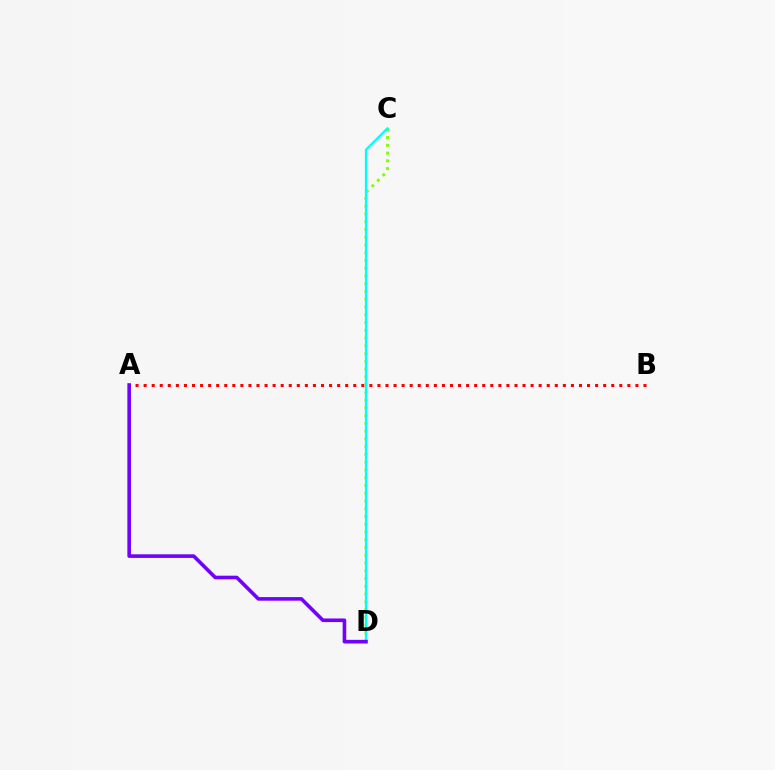{('A', 'B'): [{'color': '#ff0000', 'line_style': 'dotted', 'thickness': 2.19}], ('C', 'D'): [{'color': '#84ff00', 'line_style': 'dotted', 'thickness': 2.11}, {'color': '#00fff6', 'line_style': 'solid', 'thickness': 1.6}], ('A', 'D'): [{'color': '#7200ff', 'line_style': 'solid', 'thickness': 2.6}]}